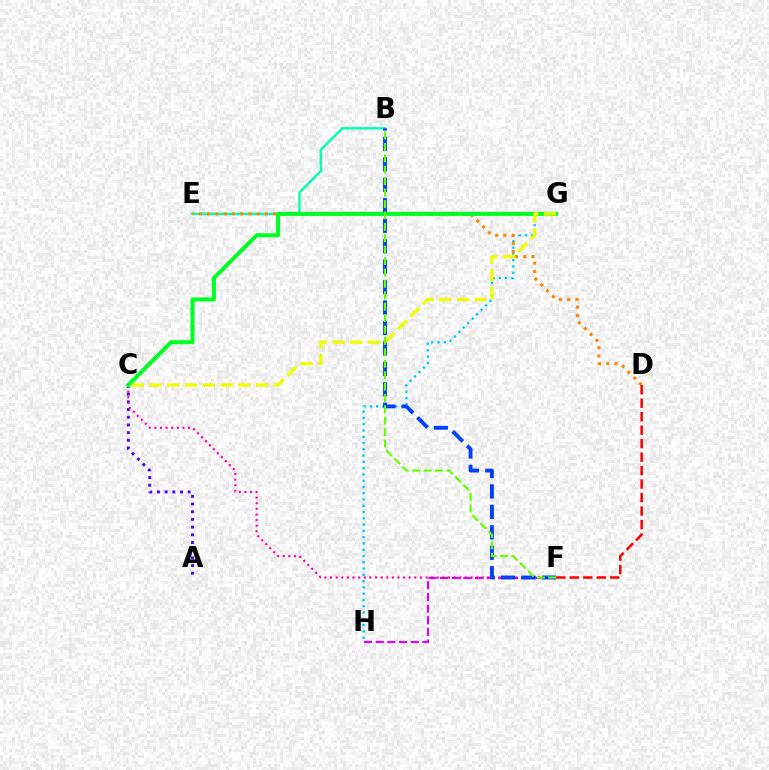{('G', 'H'): [{'color': '#00c7ff', 'line_style': 'dotted', 'thickness': 1.71}], ('A', 'C'): [{'color': '#4f00ff', 'line_style': 'dotted', 'thickness': 2.09}], ('F', 'H'): [{'color': '#d600ff', 'line_style': 'dashed', 'thickness': 1.58}], ('C', 'F'): [{'color': '#ff00a0', 'line_style': 'dotted', 'thickness': 1.53}], ('B', 'E'): [{'color': '#00ffaf', 'line_style': 'solid', 'thickness': 1.74}], ('D', 'E'): [{'color': '#ff8800', 'line_style': 'dotted', 'thickness': 2.24}], ('C', 'G'): [{'color': '#00ff27', 'line_style': 'solid', 'thickness': 2.91}, {'color': '#eeff00', 'line_style': 'dashed', 'thickness': 2.41}], ('B', 'F'): [{'color': '#003fff', 'line_style': 'dashed', 'thickness': 2.78}, {'color': '#66ff00', 'line_style': 'dashed', 'thickness': 1.55}], ('D', 'F'): [{'color': '#ff0000', 'line_style': 'dashed', 'thickness': 1.83}]}